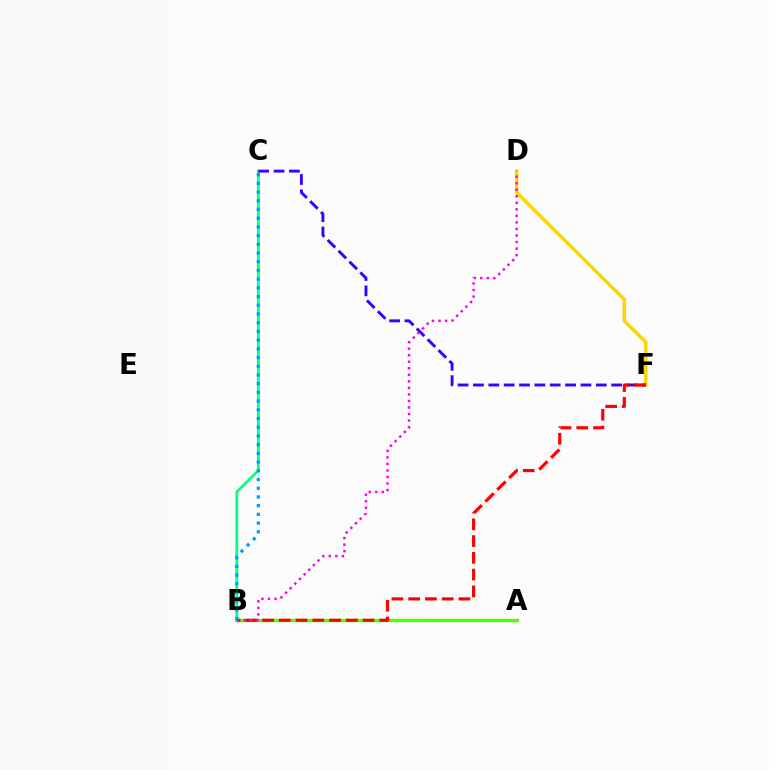{('B', 'C'): [{'color': '#00ff86', 'line_style': 'solid', 'thickness': 1.98}, {'color': '#009eff', 'line_style': 'dotted', 'thickness': 2.37}], ('D', 'F'): [{'color': '#ffd500', 'line_style': 'solid', 'thickness': 2.51}], ('A', 'B'): [{'color': '#4fff00', 'line_style': 'solid', 'thickness': 2.42}], ('C', 'F'): [{'color': '#3700ff', 'line_style': 'dashed', 'thickness': 2.09}], ('B', 'F'): [{'color': '#ff0000', 'line_style': 'dashed', 'thickness': 2.28}], ('B', 'D'): [{'color': '#ff00ed', 'line_style': 'dotted', 'thickness': 1.78}]}